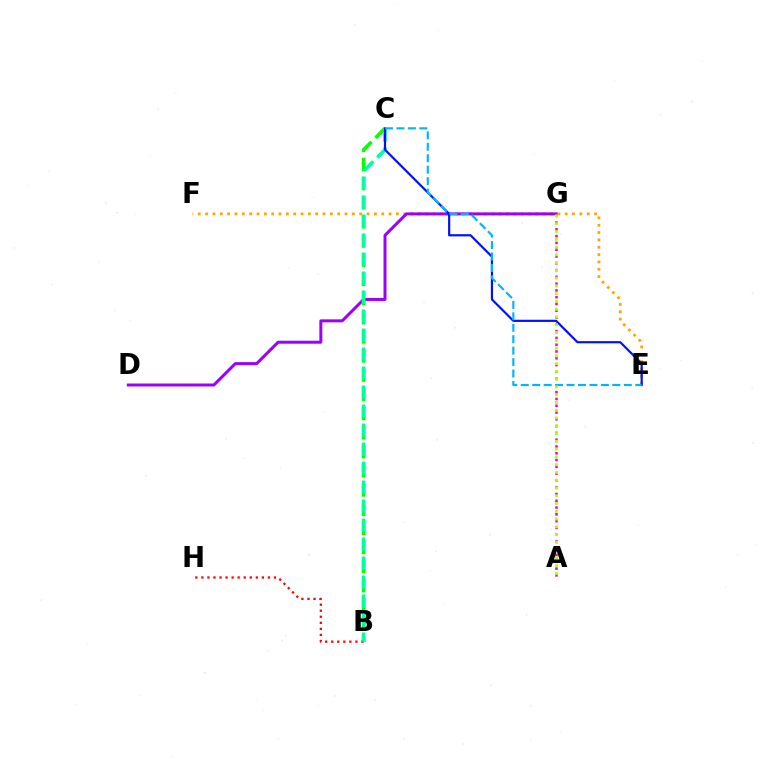{('E', 'F'): [{'color': '#ffa500', 'line_style': 'dotted', 'thickness': 1.99}], ('D', 'G'): [{'color': '#9b00ff', 'line_style': 'solid', 'thickness': 2.15}], ('A', 'G'): [{'color': '#ff00bd', 'line_style': 'dotted', 'thickness': 1.84}, {'color': '#b3ff00', 'line_style': 'dotted', 'thickness': 2.11}], ('B', 'C'): [{'color': '#08ff00', 'line_style': 'dashed', 'thickness': 2.6}, {'color': '#00ff9d', 'line_style': 'dashed', 'thickness': 2.58}], ('B', 'H'): [{'color': '#ff0000', 'line_style': 'dotted', 'thickness': 1.64}], ('C', 'E'): [{'color': '#0010ff', 'line_style': 'solid', 'thickness': 1.57}, {'color': '#00b5ff', 'line_style': 'dashed', 'thickness': 1.55}]}